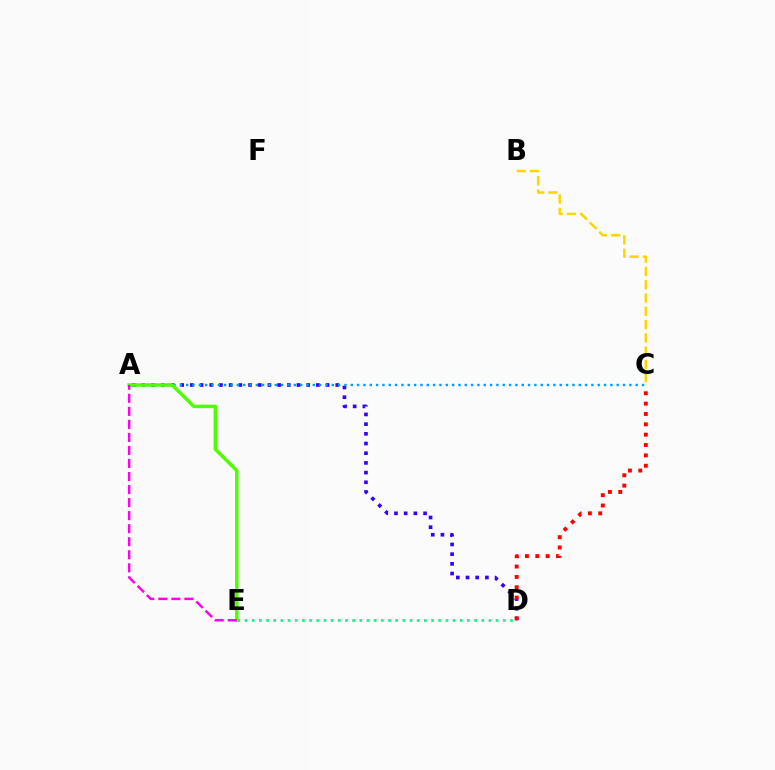{('A', 'D'): [{'color': '#3700ff', 'line_style': 'dotted', 'thickness': 2.63}], ('C', 'D'): [{'color': '#ff0000', 'line_style': 'dotted', 'thickness': 2.81}], ('D', 'E'): [{'color': '#00ff86', 'line_style': 'dotted', 'thickness': 1.95}], ('B', 'C'): [{'color': '#ffd500', 'line_style': 'dashed', 'thickness': 1.8}], ('A', 'C'): [{'color': '#009eff', 'line_style': 'dotted', 'thickness': 1.72}], ('A', 'E'): [{'color': '#4fff00', 'line_style': 'solid', 'thickness': 2.49}, {'color': '#ff00ed', 'line_style': 'dashed', 'thickness': 1.77}]}